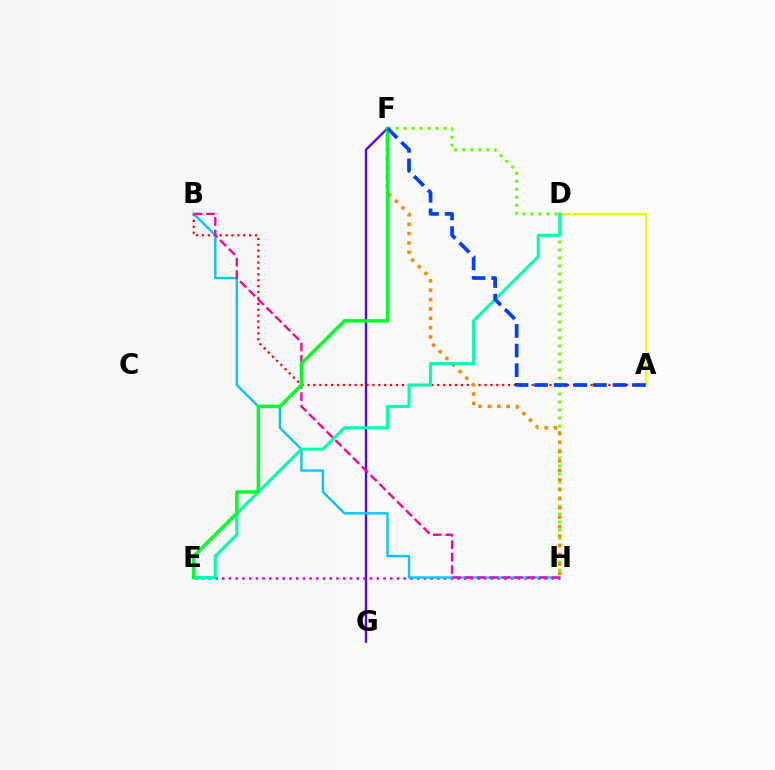{('F', 'G'): [{'color': '#4f00ff', 'line_style': 'solid', 'thickness': 1.66}], ('A', 'B'): [{'color': '#ff0000', 'line_style': 'dotted', 'thickness': 1.6}], ('E', 'H'): [{'color': '#d600ff', 'line_style': 'dotted', 'thickness': 1.83}], ('F', 'H'): [{'color': '#66ff00', 'line_style': 'dotted', 'thickness': 2.17}, {'color': '#ff8800', 'line_style': 'dotted', 'thickness': 2.55}], ('B', 'H'): [{'color': '#00c7ff', 'line_style': 'solid', 'thickness': 1.7}, {'color': '#ff00a0', 'line_style': 'dashed', 'thickness': 1.69}], ('A', 'D'): [{'color': '#eeff00', 'line_style': 'solid', 'thickness': 1.63}], ('D', 'E'): [{'color': '#00ffaf', 'line_style': 'solid', 'thickness': 2.2}], ('E', 'F'): [{'color': '#00ff27', 'line_style': 'solid', 'thickness': 2.49}], ('A', 'F'): [{'color': '#003fff', 'line_style': 'dashed', 'thickness': 2.67}]}